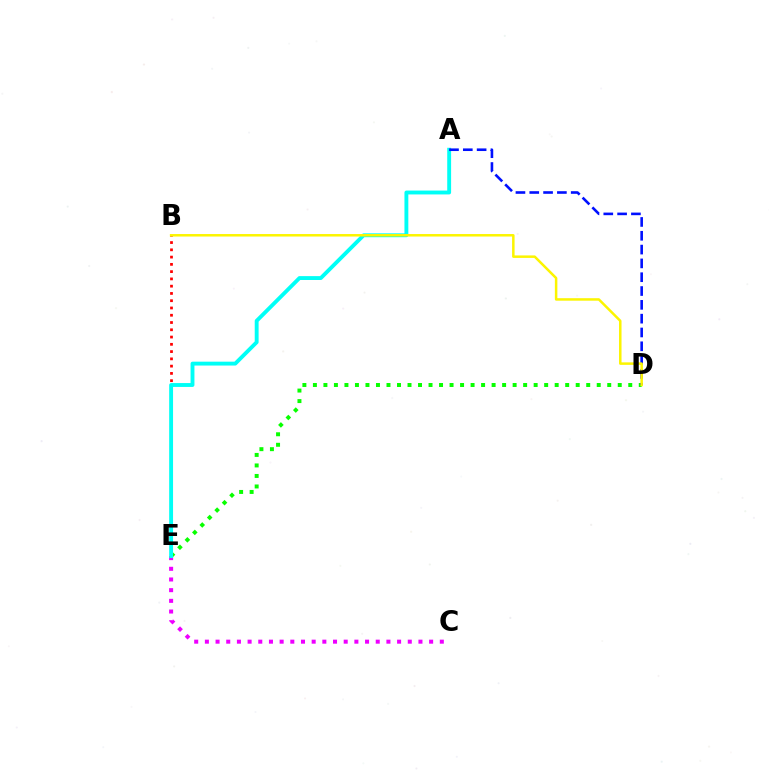{('B', 'E'): [{'color': '#ff0000', 'line_style': 'dotted', 'thickness': 1.98}], ('C', 'E'): [{'color': '#ee00ff', 'line_style': 'dotted', 'thickness': 2.9}], ('D', 'E'): [{'color': '#08ff00', 'line_style': 'dotted', 'thickness': 2.86}], ('A', 'E'): [{'color': '#00fff6', 'line_style': 'solid', 'thickness': 2.79}], ('A', 'D'): [{'color': '#0010ff', 'line_style': 'dashed', 'thickness': 1.88}], ('B', 'D'): [{'color': '#fcf500', 'line_style': 'solid', 'thickness': 1.8}]}